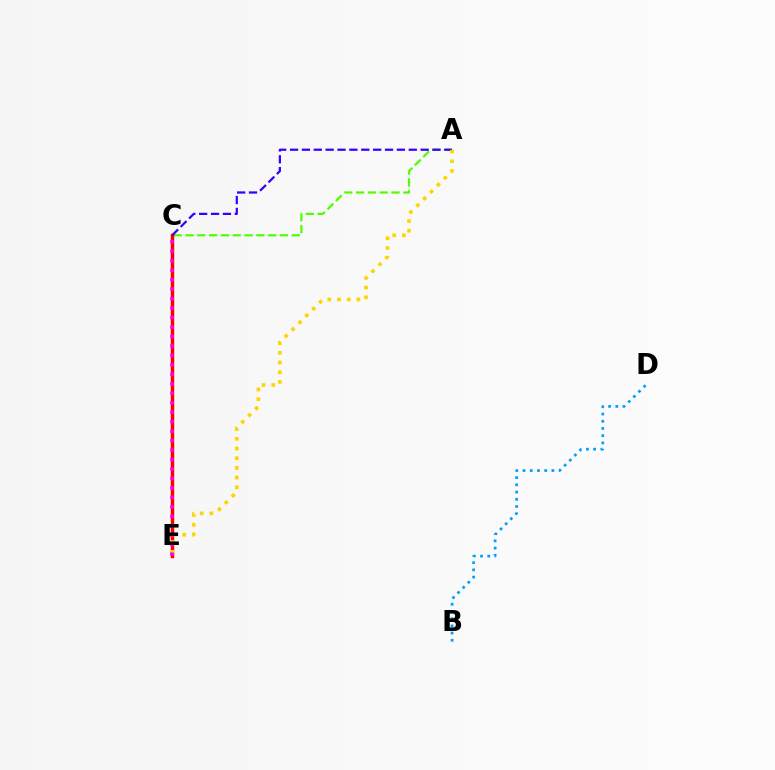{('B', 'D'): [{'color': '#009eff', 'line_style': 'dotted', 'thickness': 1.96}], ('A', 'C'): [{'color': '#4fff00', 'line_style': 'dashed', 'thickness': 1.6}, {'color': '#3700ff', 'line_style': 'dashed', 'thickness': 1.61}], ('C', 'E'): [{'color': '#00ff86', 'line_style': 'dotted', 'thickness': 1.98}, {'color': '#ff0000', 'line_style': 'solid', 'thickness': 2.48}, {'color': '#ff00ed', 'line_style': 'dotted', 'thickness': 2.57}], ('A', 'E'): [{'color': '#ffd500', 'line_style': 'dotted', 'thickness': 2.64}]}